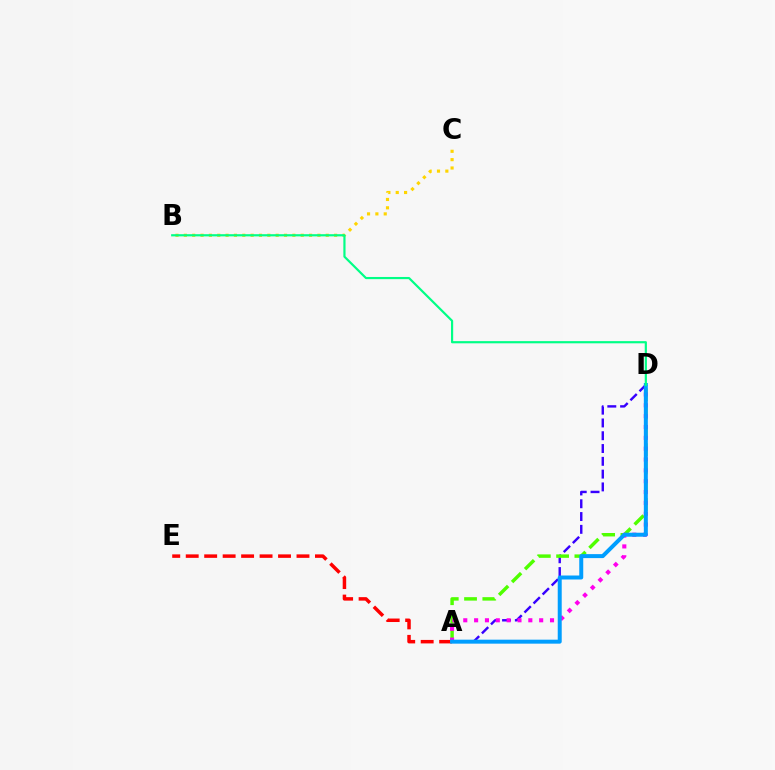{('A', 'D'): [{'color': '#3700ff', 'line_style': 'dashed', 'thickness': 1.74}, {'color': '#4fff00', 'line_style': 'dashed', 'thickness': 2.48}, {'color': '#ff00ed', 'line_style': 'dotted', 'thickness': 2.95}, {'color': '#009eff', 'line_style': 'solid', 'thickness': 2.87}], ('A', 'E'): [{'color': '#ff0000', 'line_style': 'dashed', 'thickness': 2.51}], ('B', 'C'): [{'color': '#ffd500', 'line_style': 'dotted', 'thickness': 2.27}], ('B', 'D'): [{'color': '#00ff86', 'line_style': 'solid', 'thickness': 1.57}]}